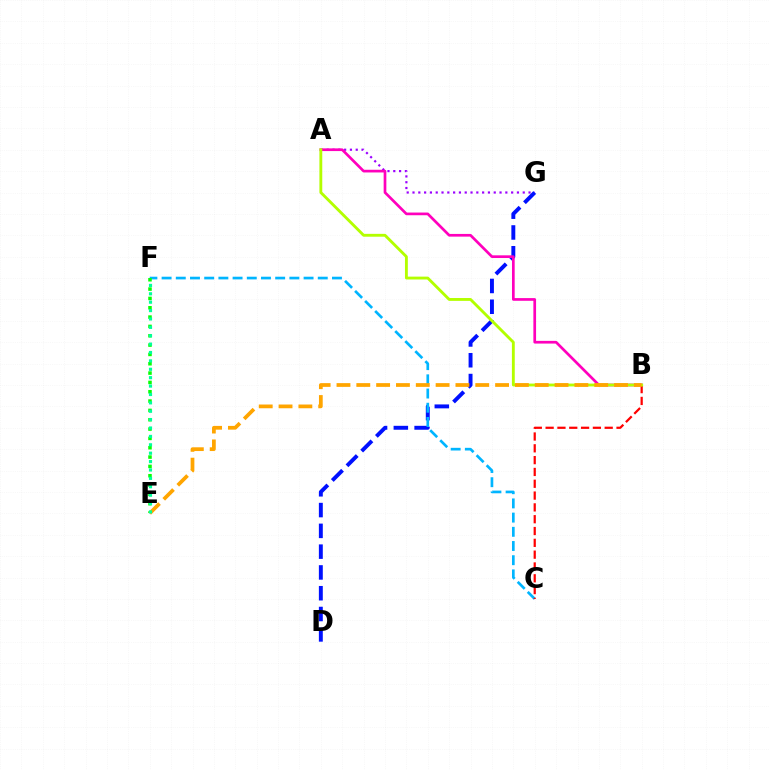{('A', 'G'): [{'color': '#9b00ff', 'line_style': 'dotted', 'thickness': 1.58}], ('D', 'G'): [{'color': '#0010ff', 'line_style': 'dashed', 'thickness': 2.82}], ('A', 'B'): [{'color': '#ff00bd', 'line_style': 'solid', 'thickness': 1.94}, {'color': '#b3ff00', 'line_style': 'solid', 'thickness': 2.06}], ('C', 'F'): [{'color': '#00b5ff', 'line_style': 'dashed', 'thickness': 1.93}], ('B', 'C'): [{'color': '#ff0000', 'line_style': 'dashed', 'thickness': 1.61}], ('E', 'F'): [{'color': '#08ff00', 'line_style': 'dotted', 'thickness': 2.54}, {'color': '#00ff9d', 'line_style': 'dotted', 'thickness': 2.28}], ('B', 'E'): [{'color': '#ffa500', 'line_style': 'dashed', 'thickness': 2.69}]}